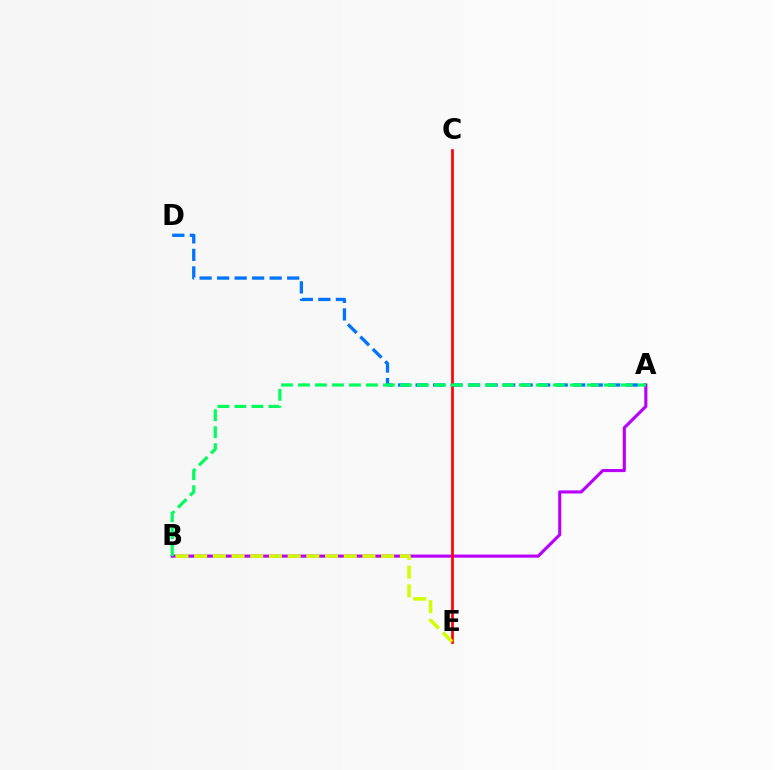{('A', 'D'): [{'color': '#0074ff', 'line_style': 'dashed', 'thickness': 2.38}], ('A', 'B'): [{'color': '#b900ff', 'line_style': 'solid', 'thickness': 2.25}, {'color': '#00ff5c', 'line_style': 'dashed', 'thickness': 2.31}], ('C', 'E'): [{'color': '#ff0000', 'line_style': 'solid', 'thickness': 1.94}], ('B', 'E'): [{'color': '#d1ff00', 'line_style': 'dashed', 'thickness': 2.54}]}